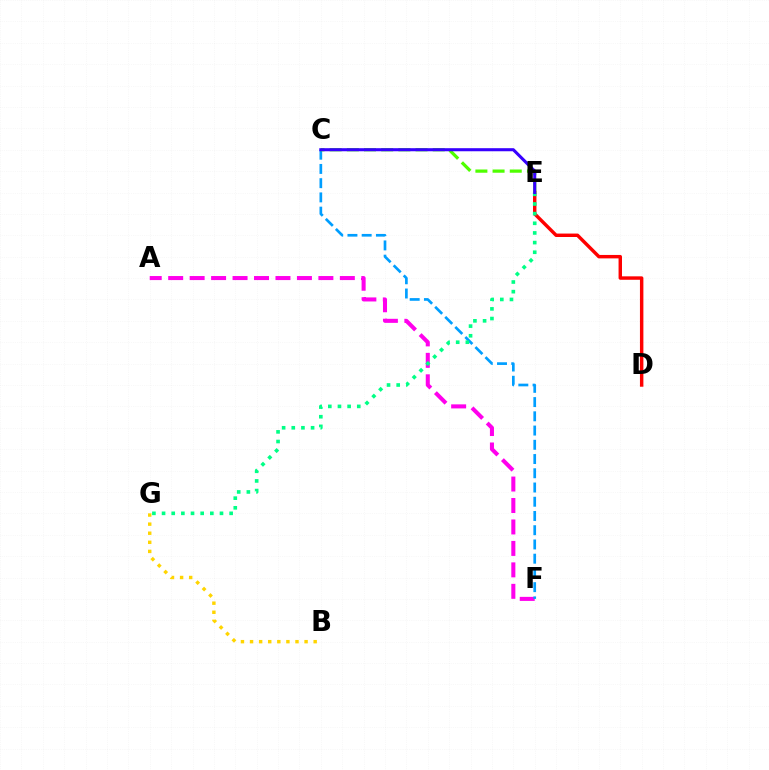{('B', 'G'): [{'color': '#ffd500', 'line_style': 'dotted', 'thickness': 2.47}], ('A', 'F'): [{'color': '#ff00ed', 'line_style': 'dashed', 'thickness': 2.91}], ('D', 'E'): [{'color': '#ff0000', 'line_style': 'solid', 'thickness': 2.48}], ('C', 'F'): [{'color': '#009eff', 'line_style': 'dashed', 'thickness': 1.93}], ('E', 'G'): [{'color': '#00ff86', 'line_style': 'dotted', 'thickness': 2.62}], ('C', 'E'): [{'color': '#4fff00', 'line_style': 'dashed', 'thickness': 2.33}, {'color': '#3700ff', 'line_style': 'solid', 'thickness': 2.21}]}